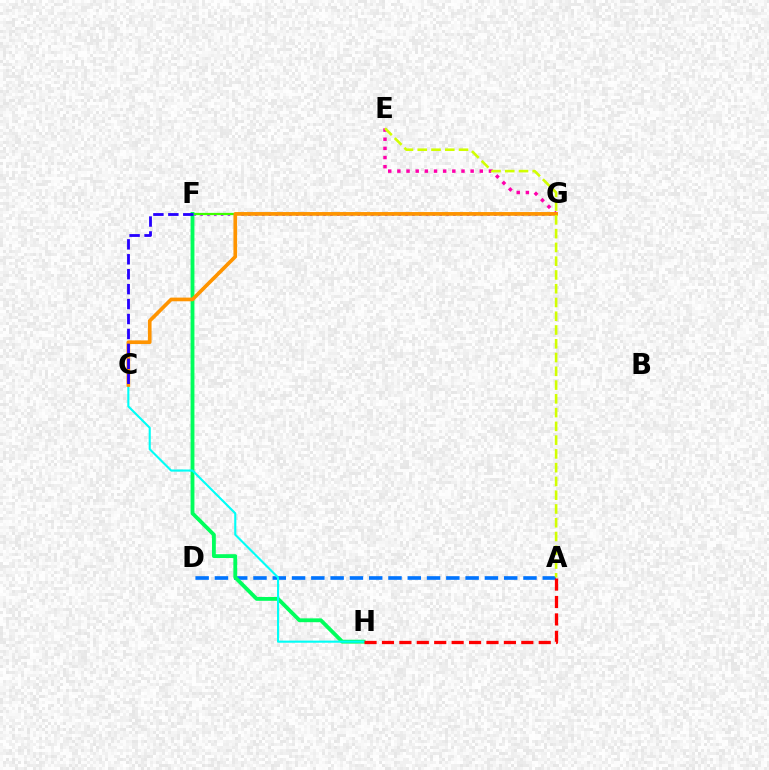{('A', 'D'): [{'color': '#0074ff', 'line_style': 'dashed', 'thickness': 2.62}], ('F', 'G'): [{'color': '#b900ff', 'line_style': 'dotted', 'thickness': 1.86}, {'color': '#3dff00', 'line_style': 'solid', 'thickness': 1.63}], ('E', 'G'): [{'color': '#ff00ac', 'line_style': 'dotted', 'thickness': 2.49}], ('F', 'H'): [{'color': '#00ff5c', 'line_style': 'solid', 'thickness': 2.76}], ('C', 'H'): [{'color': '#00fff6', 'line_style': 'solid', 'thickness': 1.52}], ('C', 'G'): [{'color': '#ff9400', 'line_style': 'solid', 'thickness': 2.64}], ('A', 'H'): [{'color': '#ff0000', 'line_style': 'dashed', 'thickness': 2.37}], ('A', 'E'): [{'color': '#d1ff00', 'line_style': 'dashed', 'thickness': 1.87}], ('C', 'F'): [{'color': '#2500ff', 'line_style': 'dashed', 'thickness': 2.03}]}